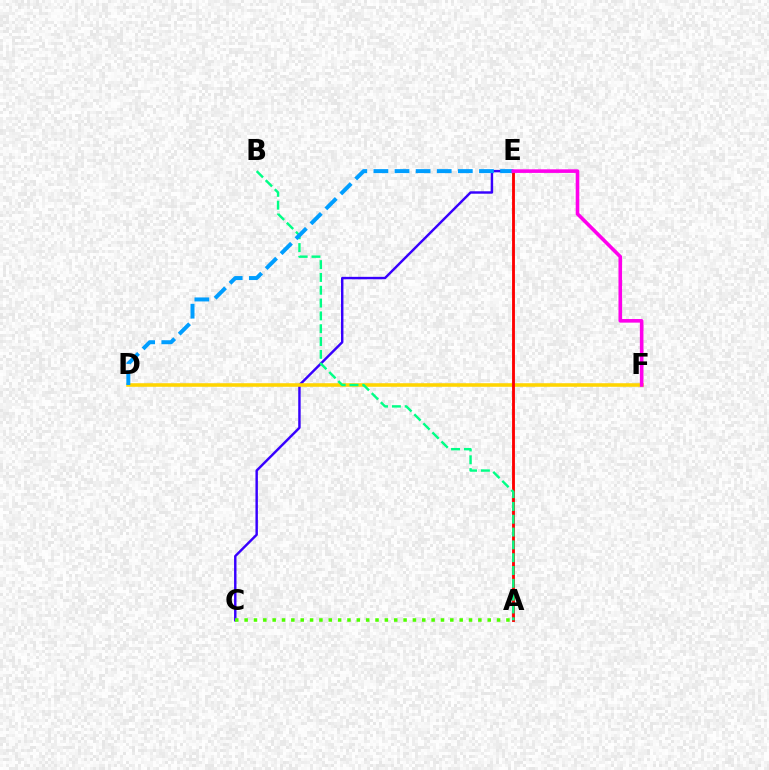{('C', 'E'): [{'color': '#3700ff', 'line_style': 'solid', 'thickness': 1.75}], ('D', 'F'): [{'color': '#ffd500', 'line_style': 'solid', 'thickness': 2.56}], ('A', 'E'): [{'color': '#ff0000', 'line_style': 'solid', 'thickness': 2.06}], ('A', 'B'): [{'color': '#00ff86', 'line_style': 'dashed', 'thickness': 1.74}], ('D', 'E'): [{'color': '#009eff', 'line_style': 'dashed', 'thickness': 2.87}], ('A', 'C'): [{'color': '#4fff00', 'line_style': 'dotted', 'thickness': 2.54}], ('E', 'F'): [{'color': '#ff00ed', 'line_style': 'solid', 'thickness': 2.59}]}